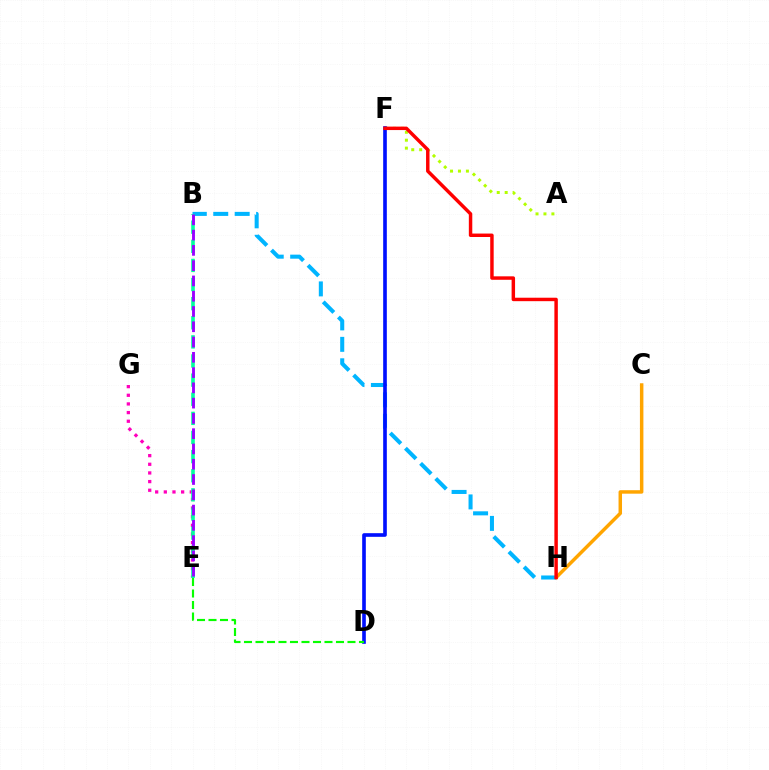{('C', 'H'): [{'color': '#ffa500', 'line_style': 'solid', 'thickness': 2.5}], ('A', 'F'): [{'color': '#b3ff00', 'line_style': 'dotted', 'thickness': 2.16}], ('B', 'H'): [{'color': '#00b5ff', 'line_style': 'dashed', 'thickness': 2.91}], ('D', 'F'): [{'color': '#0010ff', 'line_style': 'solid', 'thickness': 2.62}], ('F', 'H'): [{'color': '#ff0000', 'line_style': 'solid', 'thickness': 2.49}], ('D', 'E'): [{'color': '#08ff00', 'line_style': 'dashed', 'thickness': 1.56}], ('E', 'G'): [{'color': '#ff00bd', 'line_style': 'dotted', 'thickness': 2.35}], ('B', 'E'): [{'color': '#00ff9d', 'line_style': 'dashed', 'thickness': 2.6}, {'color': '#9b00ff', 'line_style': 'dashed', 'thickness': 2.08}]}